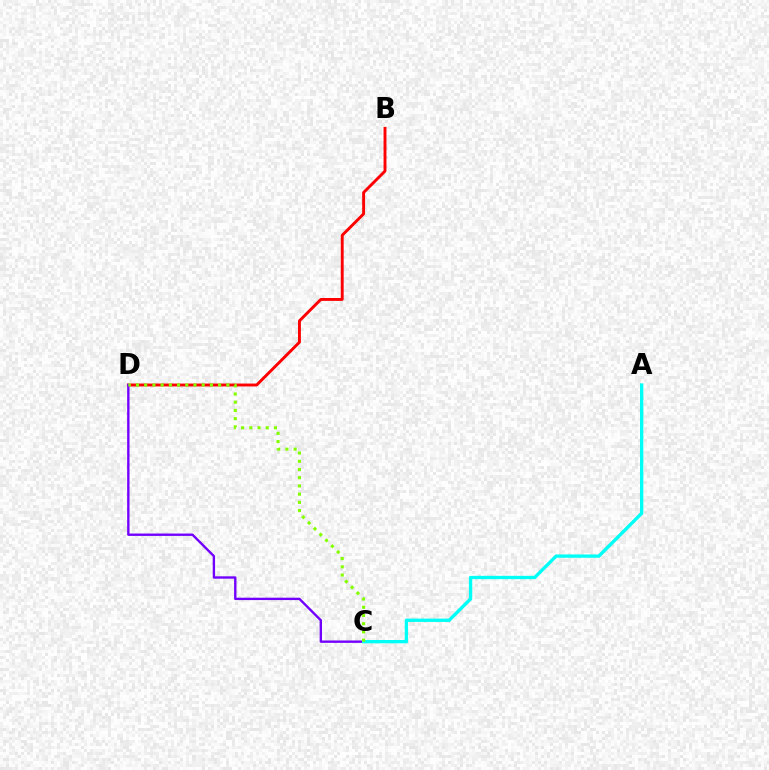{('B', 'D'): [{'color': '#ff0000', 'line_style': 'solid', 'thickness': 2.09}], ('C', 'D'): [{'color': '#7200ff', 'line_style': 'solid', 'thickness': 1.71}, {'color': '#84ff00', 'line_style': 'dotted', 'thickness': 2.23}], ('A', 'C'): [{'color': '#00fff6', 'line_style': 'solid', 'thickness': 2.39}]}